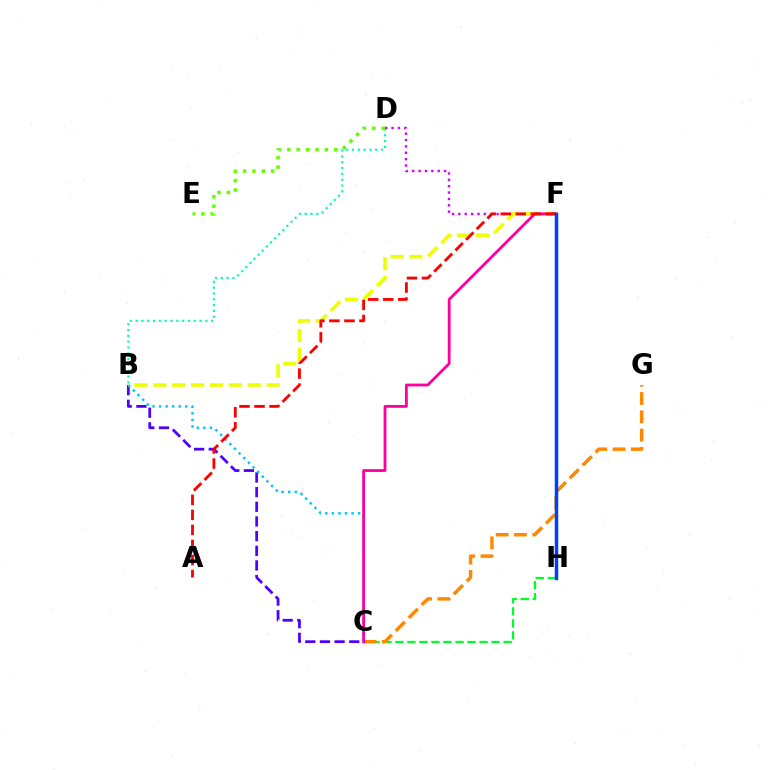{('B', 'C'): [{'color': '#4f00ff', 'line_style': 'dashed', 'thickness': 1.99}, {'color': '#00c7ff', 'line_style': 'dotted', 'thickness': 1.78}], ('C', 'H'): [{'color': '#00ff27', 'line_style': 'dashed', 'thickness': 1.63}], ('C', 'G'): [{'color': '#ff8800', 'line_style': 'dashed', 'thickness': 2.49}], ('B', 'D'): [{'color': '#00ffaf', 'line_style': 'dotted', 'thickness': 1.58}], ('D', 'F'): [{'color': '#d600ff', 'line_style': 'dotted', 'thickness': 1.73}], ('D', 'E'): [{'color': '#66ff00', 'line_style': 'dotted', 'thickness': 2.55}], ('B', 'F'): [{'color': '#eeff00', 'line_style': 'dashed', 'thickness': 2.57}], ('C', 'F'): [{'color': '#ff00a0', 'line_style': 'solid', 'thickness': 2.02}], ('A', 'F'): [{'color': '#ff0000', 'line_style': 'dashed', 'thickness': 2.04}], ('F', 'H'): [{'color': '#003fff', 'line_style': 'solid', 'thickness': 2.5}]}